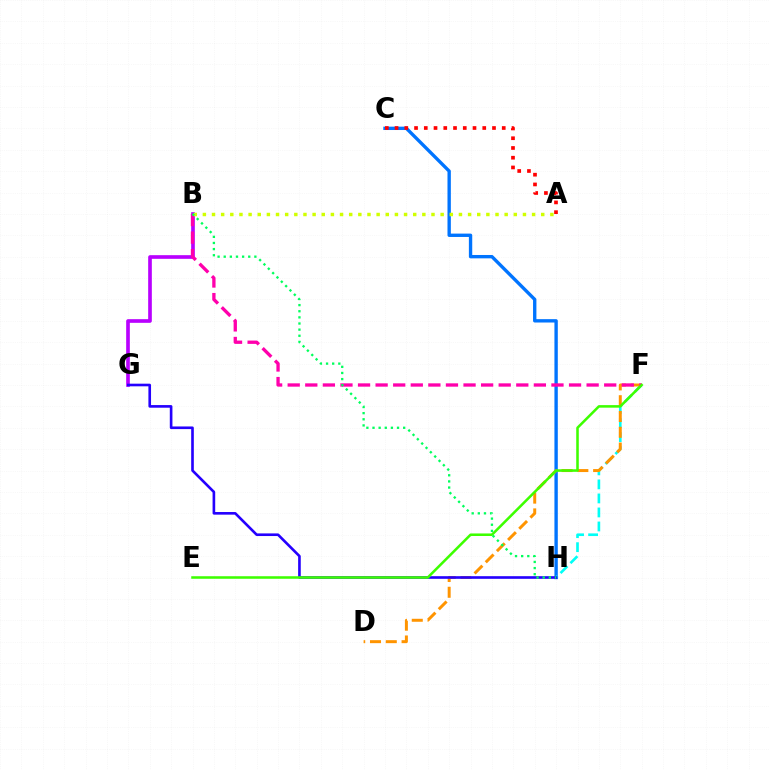{('B', 'G'): [{'color': '#b900ff', 'line_style': 'solid', 'thickness': 2.63}], ('C', 'H'): [{'color': '#0074ff', 'line_style': 'solid', 'thickness': 2.42}], ('F', 'H'): [{'color': '#00fff6', 'line_style': 'dashed', 'thickness': 1.91}], ('D', 'F'): [{'color': '#ff9400', 'line_style': 'dashed', 'thickness': 2.15}], ('G', 'H'): [{'color': '#2500ff', 'line_style': 'solid', 'thickness': 1.9}], ('A', 'C'): [{'color': '#ff0000', 'line_style': 'dotted', 'thickness': 2.65}], ('B', 'F'): [{'color': '#ff00ac', 'line_style': 'dashed', 'thickness': 2.39}], ('A', 'B'): [{'color': '#d1ff00', 'line_style': 'dotted', 'thickness': 2.48}], ('E', 'F'): [{'color': '#3dff00', 'line_style': 'solid', 'thickness': 1.83}], ('B', 'H'): [{'color': '#00ff5c', 'line_style': 'dotted', 'thickness': 1.67}]}